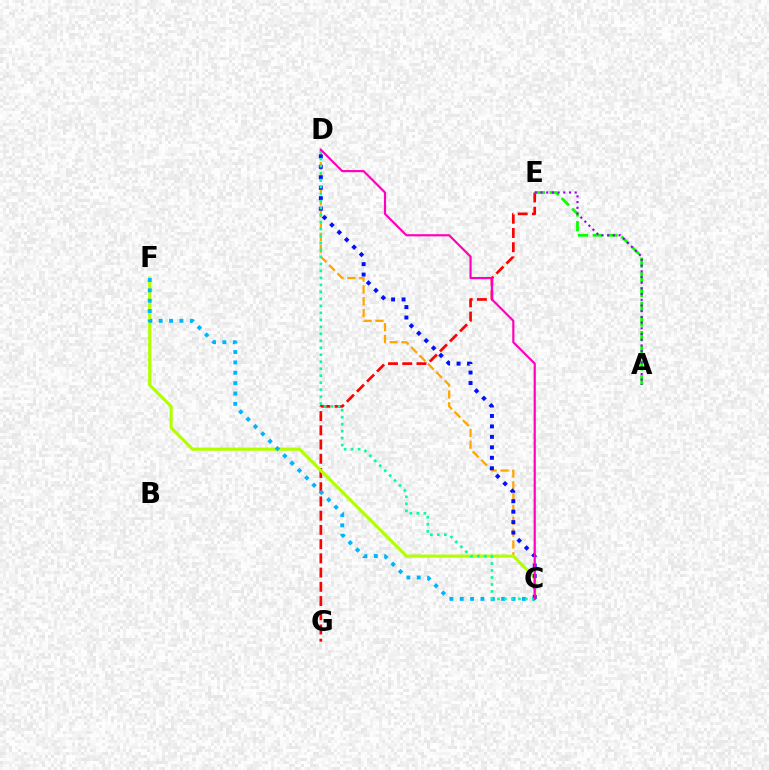{('E', 'G'): [{'color': '#ff0000', 'line_style': 'dashed', 'thickness': 1.93}], ('C', 'D'): [{'color': '#ffa500', 'line_style': 'dashed', 'thickness': 1.61}, {'color': '#0010ff', 'line_style': 'dotted', 'thickness': 2.84}, {'color': '#00ff9d', 'line_style': 'dotted', 'thickness': 1.9}, {'color': '#ff00bd', 'line_style': 'solid', 'thickness': 1.57}], ('C', 'F'): [{'color': '#b3ff00', 'line_style': 'solid', 'thickness': 2.28}, {'color': '#00b5ff', 'line_style': 'dotted', 'thickness': 2.82}], ('A', 'E'): [{'color': '#08ff00', 'line_style': 'dashed', 'thickness': 2.0}, {'color': '#9b00ff', 'line_style': 'dotted', 'thickness': 1.55}]}